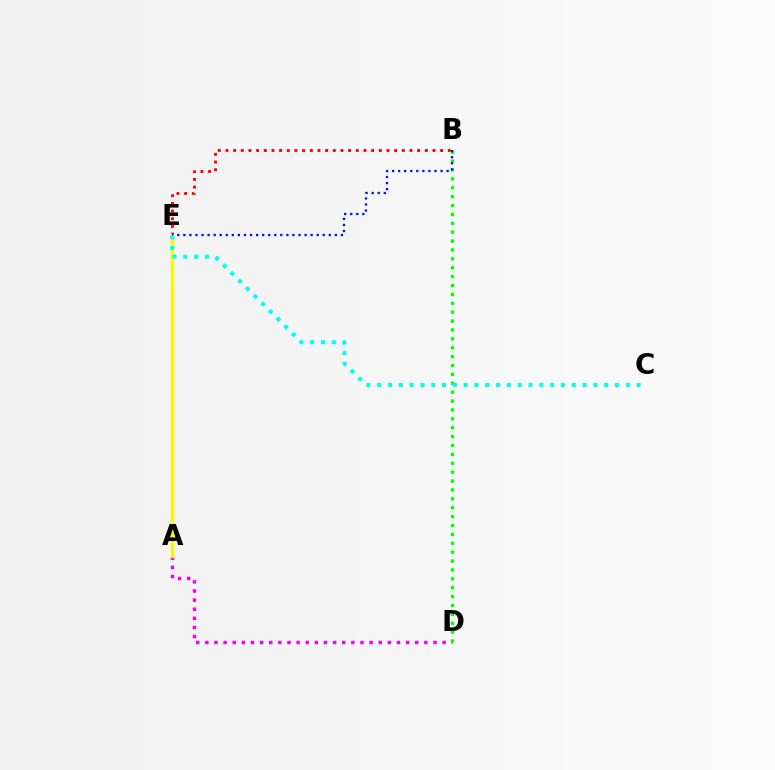{('A', 'D'): [{'color': '#ee00ff', 'line_style': 'dotted', 'thickness': 2.48}], ('B', 'E'): [{'color': '#ff0000', 'line_style': 'dotted', 'thickness': 2.08}, {'color': '#0010ff', 'line_style': 'dotted', 'thickness': 1.65}], ('A', 'E'): [{'color': '#fcf500', 'line_style': 'solid', 'thickness': 2.31}], ('B', 'D'): [{'color': '#08ff00', 'line_style': 'dotted', 'thickness': 2.41}], ('C', 'E'): [{'color': '#00fff6', 'line_style': 'dotted', 'thickness': 2.94}]}